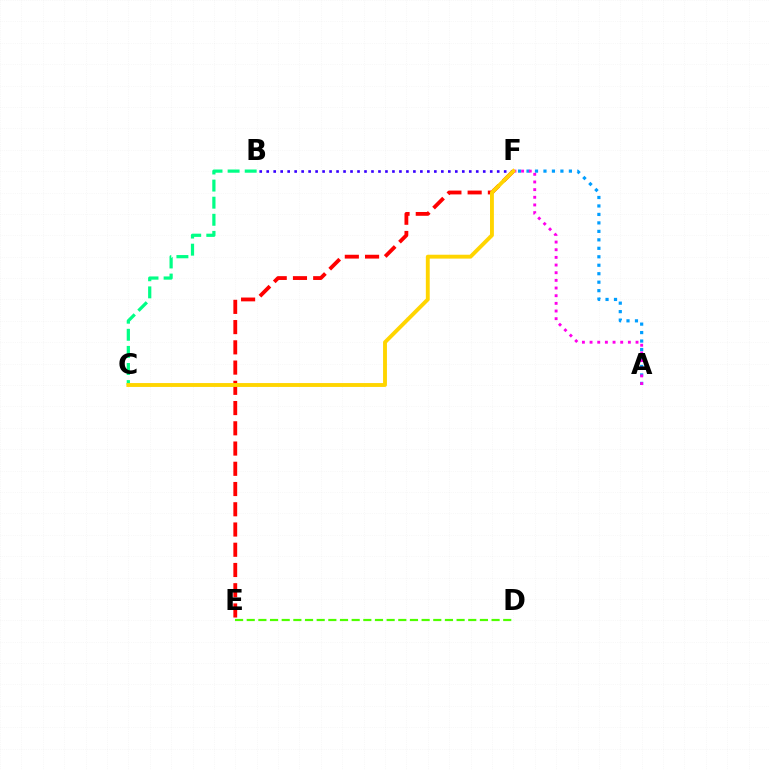{('B', 'C'): [{'color': '#00ff86', 'line_style': 'dashed', 'thickness': 2.32}], ('D', 'E'): [{'color': '#4fff00', 'line_style': 'dashed', 'thickness': 1.58}], ('A', 'F'): [{'color': '#009eff', 'line_style': 'dotted', 'thickness': 2.3}, {'color': '#ff00ed', 'line_style': 'dotted', 'thickness': 2.08}], ('E', 'F'): [{'color': '#ff0000', 'line_style': 'dashed', 'thickness': 2.75}], ('B', 'F'): [{'color': '#3700ff', 'line_style': 'dotted', 'thickness': 1.9}], ('C', 'F'): [{'color': '#ffd500', 'line_style': 'solid', 'thickness': 2.79}]}